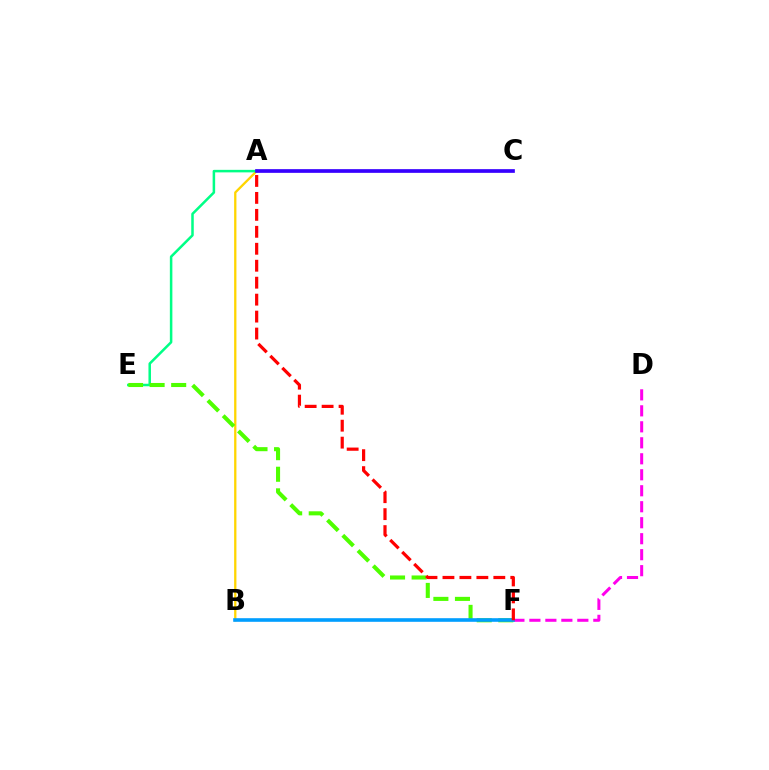{('D', 'F'): [{'color': '#ff00ed', 'line_style': 'dashed', 'thickness': 2.17}], ('A', 'B'): [{'color': '#ffd500', 'line_style': 'solid', 'thickness': 1.65}], ('A', 'E'): [{'color': '#00ff86', 'line_style': 'solid', 'thickness': 1.81}], ('E', 'F'): [{'color': '#4fff00', 'line_style': 'dashed', 'thickness': 2.93}], ('B', 'F'): [{'color': '#009eff', 'line_style': 'solid', 'thickness': 2.6}], ('A', 'F'): [{'color': '#ff0000', 'line_style': 'dashed', 'thickness': 2.3}], ('A', 'C'): [{'color': '#3700ff', 'line_style': 'solid', 'thickness': 2.66}]}